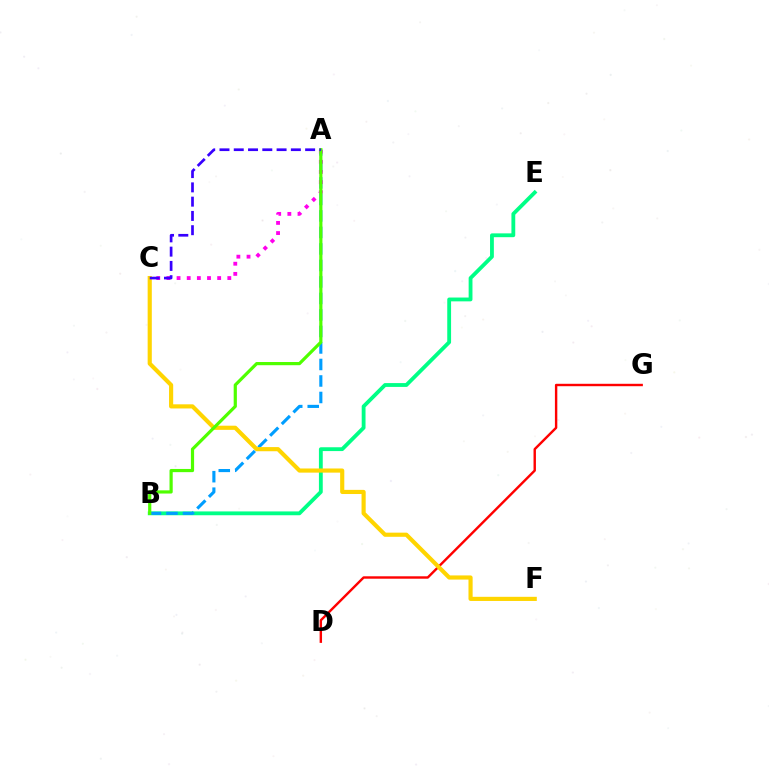{('B', 'E'): [{'color': '#00ff86', 'line_style': 'solid', 'thickness': 2.75}], ('A', 'B'): [{'color': '#009eff', 'line_style': 'dashed', 'thickness': 2.24}, {'color': '#4fff00', 'line_style': 'solid', 'thickness': 2.3}], ('D', 'G'): [{'color': '#ff0000', 'line_style': 'solid', 'thickness': 1.74}], ('A', 'C'): [{'color': '#ff00ed', 'line_style': 'dotted', 'thickness': 2.76}, {'color': '#3700ff', 'line_style': 'dashed', 'thickness': 1.94}], ('C', 'F'): [{'color': '#ffd500', 'line_style': 'solid', 'thickness': 2.99}]}